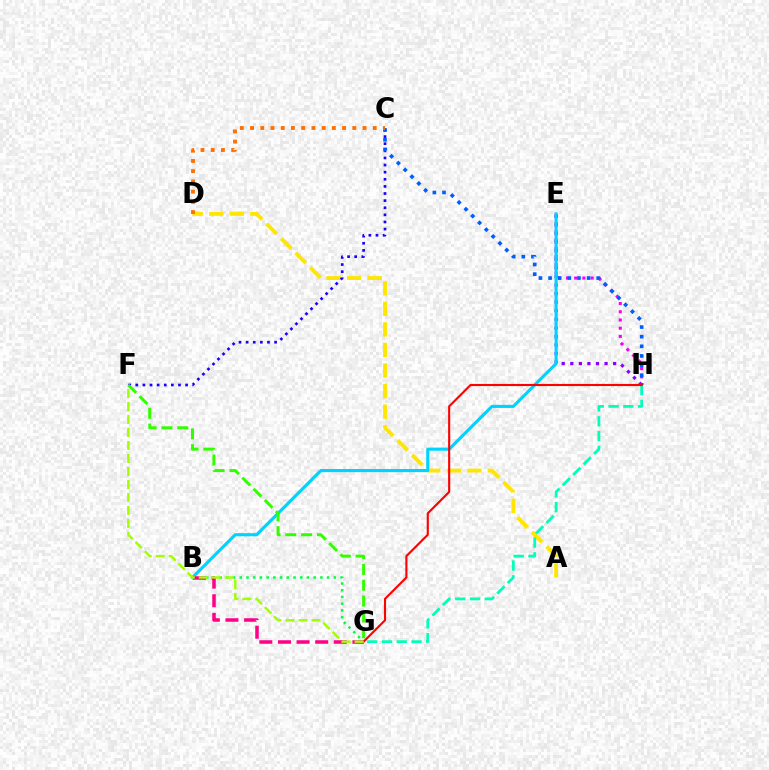{('A', 'D'): [{'color': '#ffe600', 'line_style': 'dashed', 'thickness': 2.79}], ('C', 'F'): [{'color': '#1900ff', 'line_style': 'dotted', 'thickness': 1.93}], ('E', 'H'): [{'color': '#fa00f9', 'line_style': 'dotted', 'thickness': 2.23}, {'color': '#8a00ff', 'line_style': 'dotted', 'thickness': 2.33}], ('B', 'G'): [{'color': '#00ff45', 'line_style': 'dotted', 'thickness': 1.83}, {'color': '#ff0088', 'line_style': 'dashed', 'thickness': 2.53}], ('C', 'H'): [{'color': '#005dff', 'line_style': 'dotted', 'thickness': 2.62}], ('G', 'H'): [{'color': '#00ffbb', 'line_style': 'dashed', 'thickness': 2.01}, {'color': '#ff0000', 'line_style': 'solid', 'thickness': 1.52}], ('C', 'D'): [{'color': '#ff7000', 'line_style': 'dotted', 'thickness': 2.78}], ('B', 'E'): [{'color': '#00d3ff', 'line_style': 'solid', 'thickness': 2.25}], ('F', 'G'): [{'color': '#a2ff00', 'line_style': 'dashed', 'thickness': 1.77}, {'color': '#31ff00', 'line_style': 'dashed', 'thickness': 2.15}]}